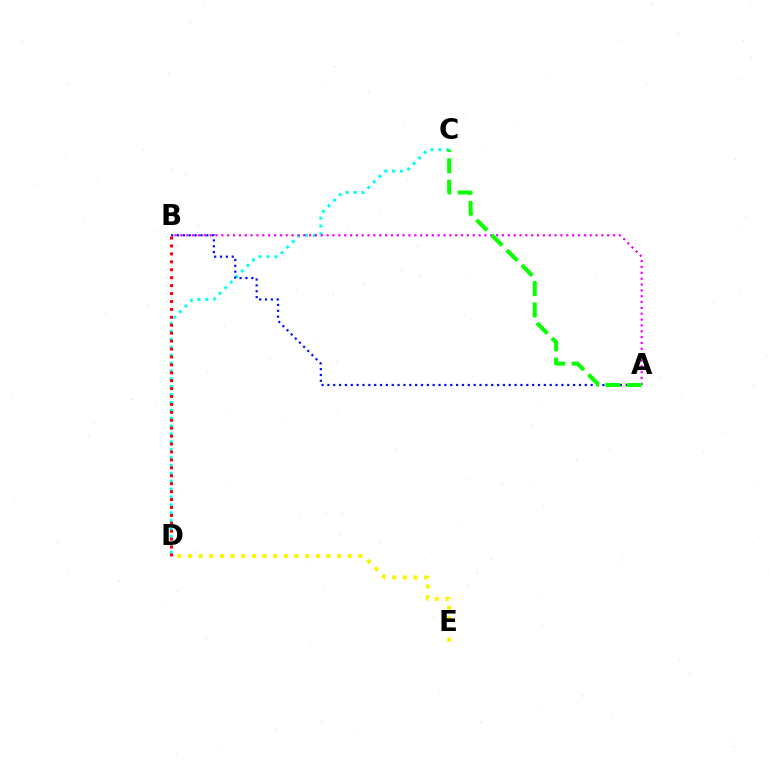{('C', 'D'): [{'color': '#00fff6', 'line_style': 'dotted', 'thickness': 2.14}], ('A', 'B'): [{'color': '#ee00ff', 'line_style': 'dotted', 'thickness': 1.59}, {'color': '#0010ff', 'line_style': 'dotted', 'thickness': 1.59}], ('B', 'D'): [{'color': '#ff0000', 'line_style': 'dotted', 'thickness': 2.15}], ('A', 'C'): [{'color': '#08ff00', 'line_style': 'dashed', 'thickness': 2.9}], ('D', 'E'): [{'color': '#fcf500', 'line_style': 'dotted', 'thickness': 2.89}]}